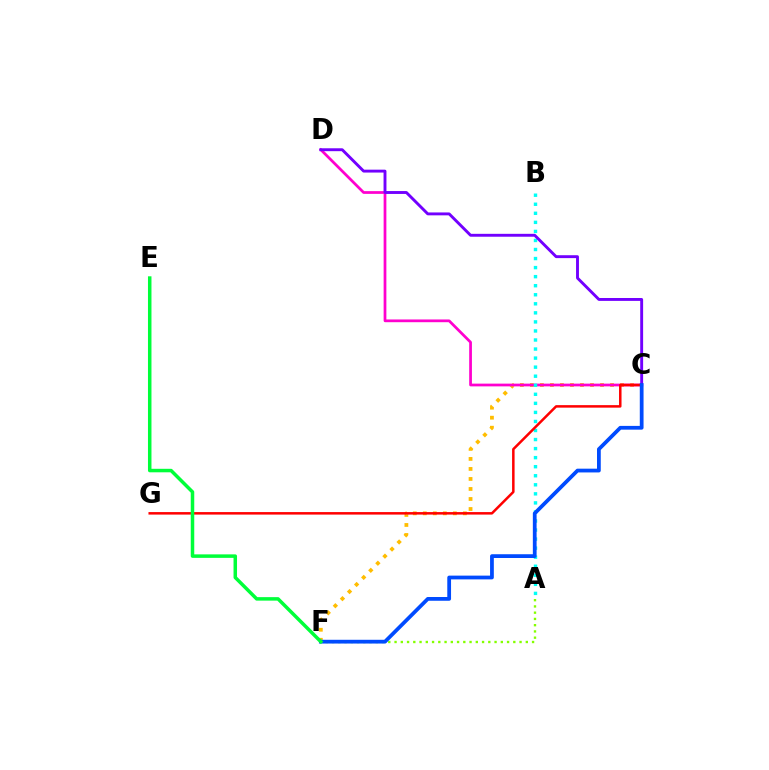{('C', 'F'): [{'color': '#ffbd00', 'line_style': 'dotted', 'thickness': 2.72}, {'color': '#004bff', 'line_style': 'solid', 'thickness': 2.71}], ('C', 'D'): [{'color': '#ff00cf', 'line_style': 'solid', 'thickness': 1.97}, {'color': '#7200ff', 'line_style': 'solid', 'thickness': 2.09}], ('A', 'B'): [{'color': '#00fff6', 'line_style': 'dotted', 'thickness': 2.46}], ('C', 'G'): [{'color': '#ff0000', 'line_style': 'solid', 'thickness': 1.8}], ('A', 'F'): [{'color': '#84ff00', 'line_style': 'dotted', 'thickness': 1.7}], ('E', 'F'): [{'color': '#00ff39', 'line_style': 'solid', 'thickness': 2.52}]}